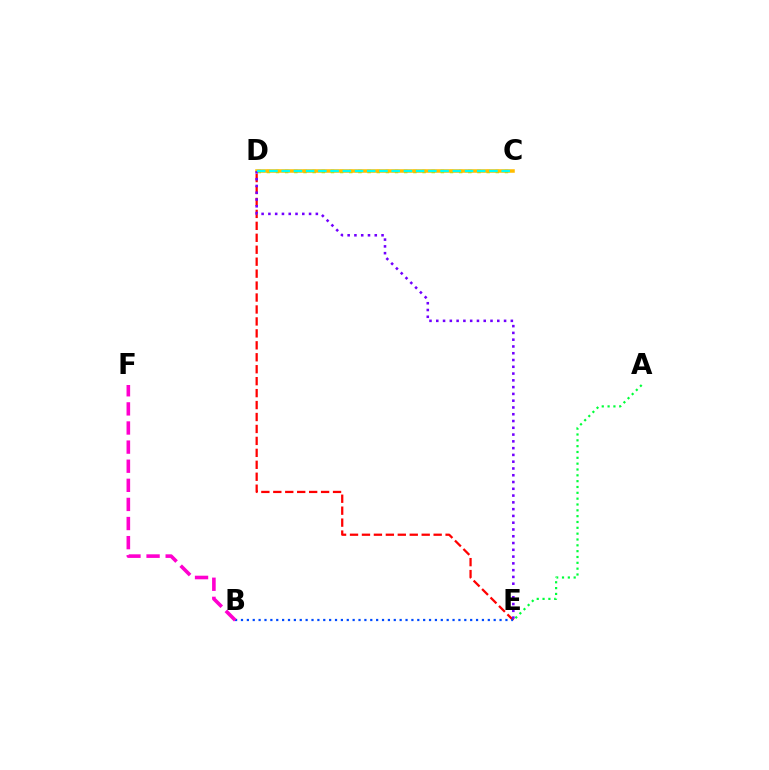{('D', 'E'): [{'color': '#ff0000', 'line_style': 'dashed', 'thickness': 1.62}, {'color': '#7200ff', 'line_style': 'dotted', 'thickness': 1.84}], ('B', 'E'): [{'color': '#004bff', 'line_style': 'dotted', 'thickness': 1.6}], ('C', 'D'): [{'color': '#84ff00', 'line_style': 'dotted', 'thickness': 2.49}, {'color': '#ffbd00', 'line_style': 'solid', 'thickness': 2.54}, {'color': '#00fff6', 'line_style': 'dashed', 'thickness': 1.66}], ('A', 'E'): [{'color': '#00ff39', 'line_style': 'dotted', 'thickness': 1.58}], ('B', 'F'): [{'color': '#ff00cf', 'line_style': 'dashed', 'thickness': 2.6}]}